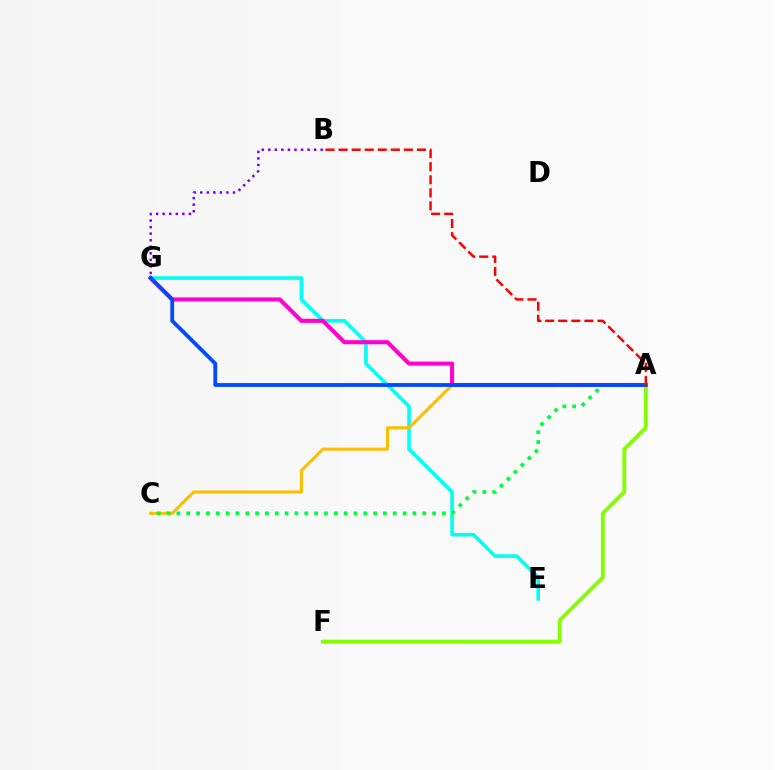{('E', 'G'): [{'color': '#00fff6', 'line_style': 'solid', 'thickness': 2.59}], ('A', 'C'): [{'color': '#ffbd00', 'line_style': 'solid', 'thickness': 2.18}, {'color': '#00ff39', 'line_style': 'dotted', 'thickness': 2.67}], ('A', 'G'): [{'color': '#ff00cf', 'line_style': 'solid', 'thickness': 2.94}, {'color': '#004bff', 'line_style': 'solid', 'thickness': 2.76}], ('A', 'F'): [{'color': '#84ff00', 'line_style': 'solid', 'thickness': 2.76}], ('B', 'G'): [{'color': '#7200ff', 'line_style': 'dotted', 'thickness': 1.78}], ('A', 'B'): [{'color': '#ff0000', 'line_style': 'dashed', 'thickness': 1.77}]}